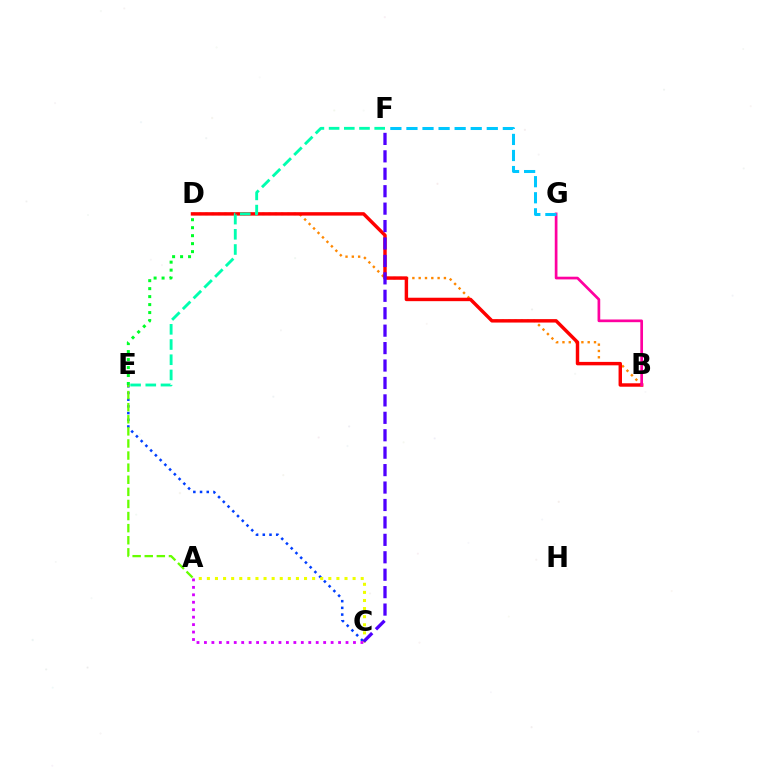{('C', 'E'): [{'color': '#003fff', 'line_style': 'dotted', 'thickness': 1.82}], ('B', 'D'): [{'color': '#ff8800', 'line_style': 'dotted', 'thickness': 1.71}, {'color': '#ff0000', 'line_style': 'solid', 'thickness': 2.47}], ('D', 'E'): [{'color': '#00ff27', 'line_style': 'dotted', 'thickness': 2.17}], ('B', 'G'): [{'color': '#ff00a0', 'line_style': 'solid', 'thickness': 1.94}], ('A', 'C'): [{'color': '#eeff00', 'line_style': 'dotted', 'thickness': 2.2}, {'color': '#d600ff', 'line_style': 'dotted', 'thickness': 2.02}], ('E', 'F'): [{'color': '#00ffaf', 'line_style': 'dashed', 'thickness': 2.06}], ('F', 'G'): [{'color': '#00c7ff', 'line_style': 'dashed', 'thickness': 2.18}], ('A', 'E'): [{'color': '#66ff00', 'line_style': 'dashed', 'thickness': 1.64}], ('C', 'F'): [{'color': '#4f00ff', 'line_style': 'dashed', 'thickness': 2.37}]}